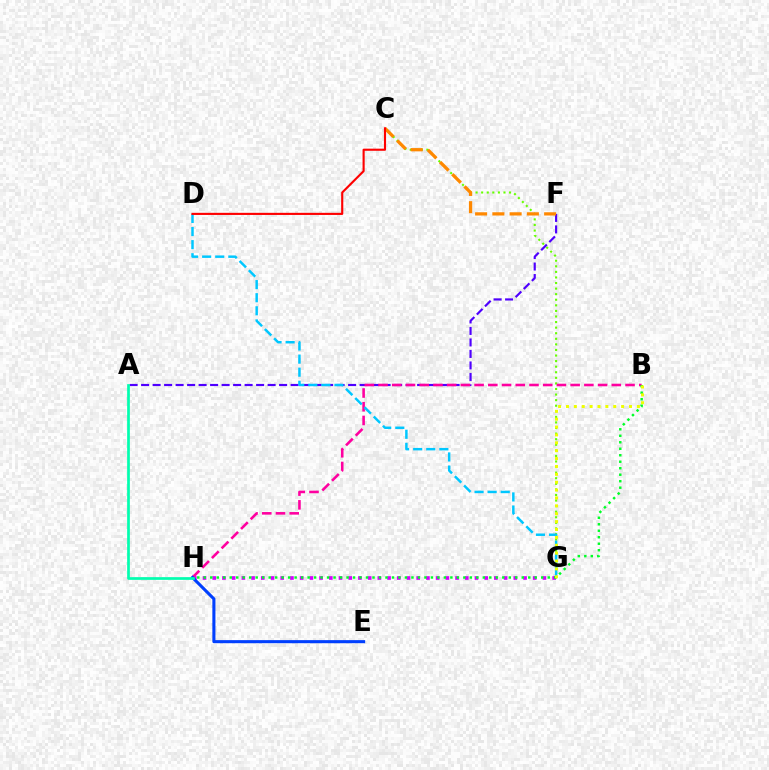{('C', 'G'): [{'color': '#66ff00', 'line_style': 'dotted', 'thickness': 1.52}], ('A', 'F'): [{'color': '#4f00ff', 'line_style': 'dashed', 'thickness': 1.56}], ('G', 'H'): [{'color': '#d600ff', 'line_style': 'dotted', 'thickness': 2.64}], ('B', 'H'): [{'color': '#ff00a0', 'line_style': 'dashed', 'thickness': 1.86}, {'color': '#00ff27', 'line_style': 'dotted', 'thickness': 1.76}], ('E', 'H'): [{'color': '#003fff', 'line_style': 'solid', 'thickness': 2.22}], ('A', 'H'): [{'color': '#00ffaf', 'line_style': 'solid', 'thickness': 1.94}], ('D', 'G'): [{'color': '#00c7ff', 'line_style': 'dashed', 'thickness': 1.78}], ('B', 'G'): [{'color': '#eeff00', 'line_style': 'dotted', 'thickness': 2.14}], ('C', 'F'): [{'color': '#ff8800', 'line_style': 'dashed', 'thickness': 2.34}], ('C', 'D'): [{'color': '#ff0000', 'line_style': 'solid', 'thickness': 1.53}]}